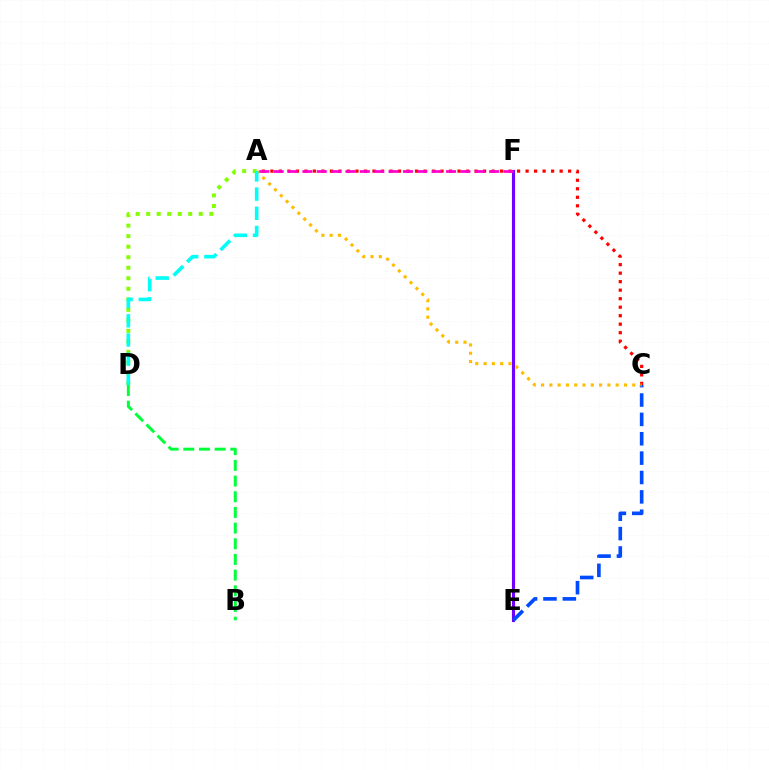{('E', 'F'): [{'color': '#7200ff', 'line_style': 'solid', 'thickness': 2.25}], ('C', 'E'): [{'color': '#004bff', 'line_style': 'dashed', 'thickness': 2.63}], ('A', 'C'): [{'color': '#ff0000', 'line_style': 'dotted', 'thickness': 2.31}, {'color': '#ffbd00', 'line_style': 'dotted', 'thickness': 2.25}], ('A', 'D'): [{'color': '#84ff00', 'line_style': 'dotted', 'thickness': 2.86}, {'color': '#00fff6', 'line_style': 'dashed', 'thickness': 2.6}], ('A', 'F'): [{'color': '#ff00cf', 'line_style': 'dashed', 'thickness': 1.95}], ('B', 'D'): [{'color': '#00ff39', 'line_style': 'dashed', 'thickness': 2.13}]}